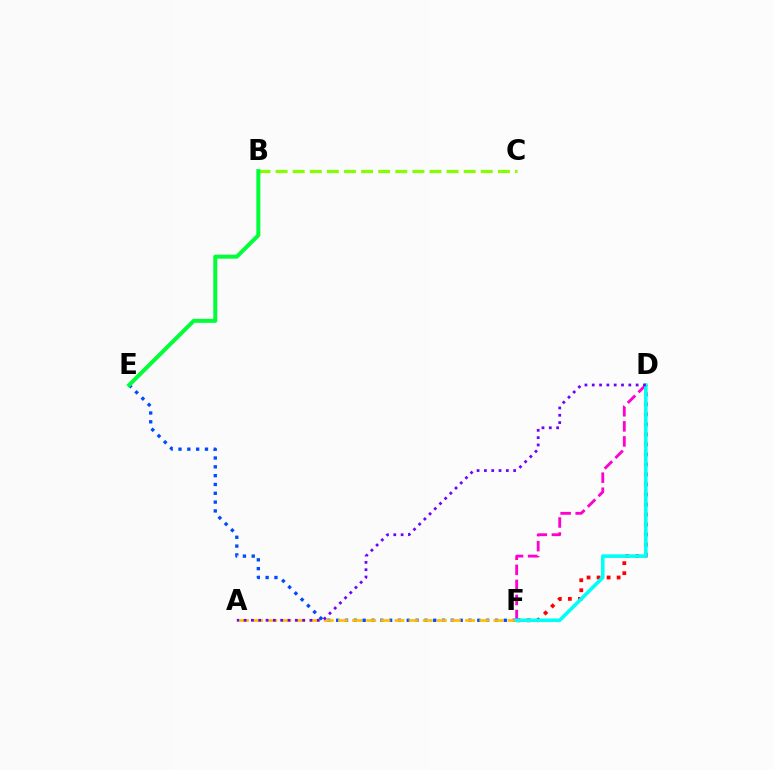{('B', 'C'): [{'color': '#84ff00', 'line_style': 'dashed', 'thickness': 2.32}], ('E', 'F'): [{'color': '#004bff', 'line_style': 'dotted', 'thickness': 2.4}], ('D', 'F'): [{'color': '#ff0000', 'line_style': 'dotted', 'thickness': 2.72}, {'color': '#ff00cf', 'line_style': 'dashed', 'thickness': 2.05}, {'color': '#00fff6', 'line_style': 'solid', 'thickness': 2.58}], ('B', 'E'): [{'color': '#00ff39', 'line_style': 'solid', 'thickness': 2.88}], ('A', 'F'): [{'color': '#ffbd00', 'line_style': 'dashed', 'thickness': 1.92}], ('A', 'D'): [{'color': '#7200ff', 'line_style': 'dotted', 'thickness': 1.99}]}